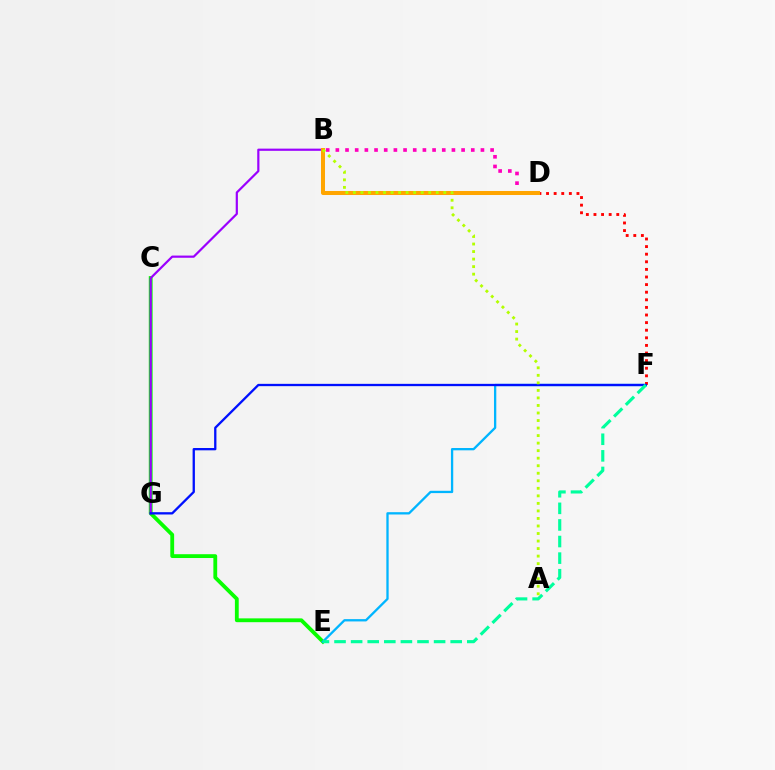{('B', 'D'): [{'color': '#ff00bd', 'line_style': 'dotted', 'thickness': 2.63}, {'color': '#ffa500', 'line_style': 'solid', 'thickness': 2.89}], ('C', 'E'): [{'color': '#08ff00', 'line_style': 'solid', 'thickness': 2.75}], ('E', 'F'): [{'color': '#00b5ff', 'line_style': 'solid', 'thickness': 1.66}, {'color': '#00ff9d', 'line_style': 'dashed', 'thickness': 2.25}], ('D', 'F'): [{'color': '#ff0000', 'line_style': 'dotted', 'thickness': 2.07}], ('B', 'G'): [{'color': '#9b00ff', 'line_style': 'solid', 'thickness': 1.58}], ('F', 'G'): [{'color': '#0010ff', 'line_style': 'solid', 'thickness': 1.66}], ('A', 'B'): [{'color': '#b3ff00', 'line_style': 'dotted', 'thickness': 2.05}]}